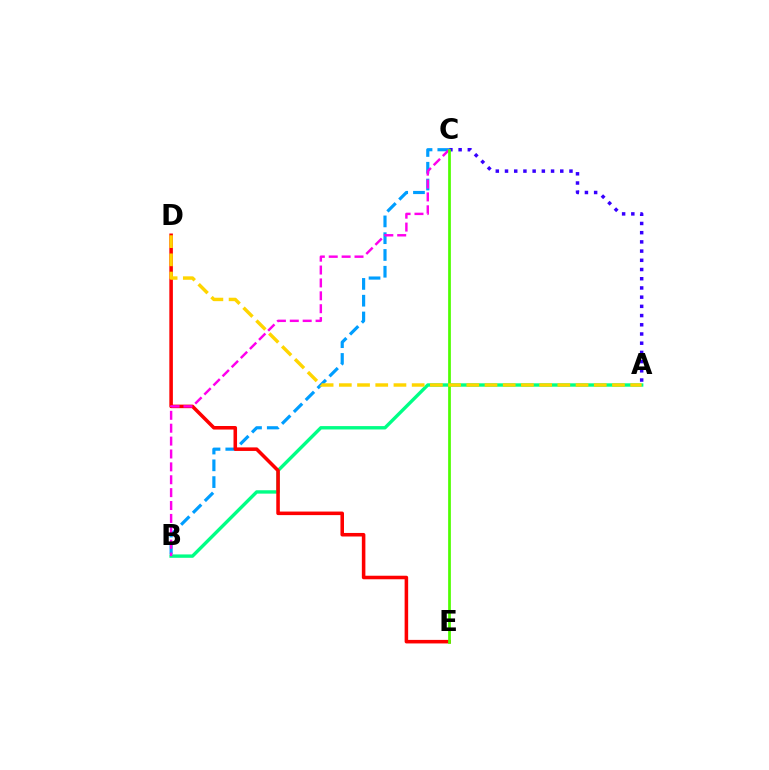{('A', 'C'): [{'color': '#3700ff', 'line_style': 'dotted', 'thickness': 2.5}], ('B', 'C'): [{'color': '#009eff', 'line_style': 'dashed', 'thickness': 2.28}, {'color': '#ff00ed', 'line_style': 'dashed', 'thickness': 1.75}], ('A', 'B'): [{'color': '#00ff86', 'line_style': 'solid', 'thickness': 2.43}], ('D', 'E'): [{'color': '#ff0000', 'line_style': 'solid', 'thickness': 2.55}], ('C', 'E'): [{'color': '#4fff00', 'line_style': 'solid', 'thickness': 1.97}], ('A', 'D'): [{'color': '#ffd500', 'line_style': 'dashed', 'thickness': 2.47}]}